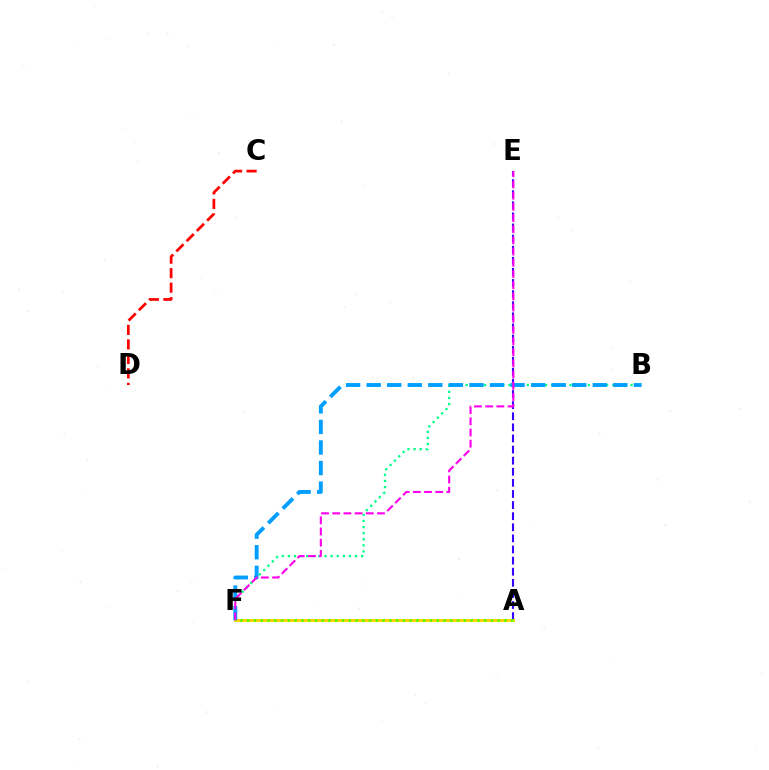{('A', 'E'): [{'color': '#3700ff', 'line_style': 'dashed', 'thickness': 1.51}], ('B', 'F'): [{'color': '#00ff86', 'line_style': 'dotted', 'thickness': 1.66}, {'color': '#009eff', 'line_style': 'dashed', 'thickness': 2.79}], ('A', 'F'): [{'color': '#ffd500', 'line_style': 'solid', 'thickness': 2.14}, {'color': '#4fff00', 'line_style': 'dotted', 'thickness': 1.84}], ('E', 'F'): [{'color': '#ff00ed', 'line_style': 'dashed', 'thickness': 1.52}], ('C', 'D'): [{'color': '#ff0000', 'line_style': 'dashed', 'thickness': 1.97}]}